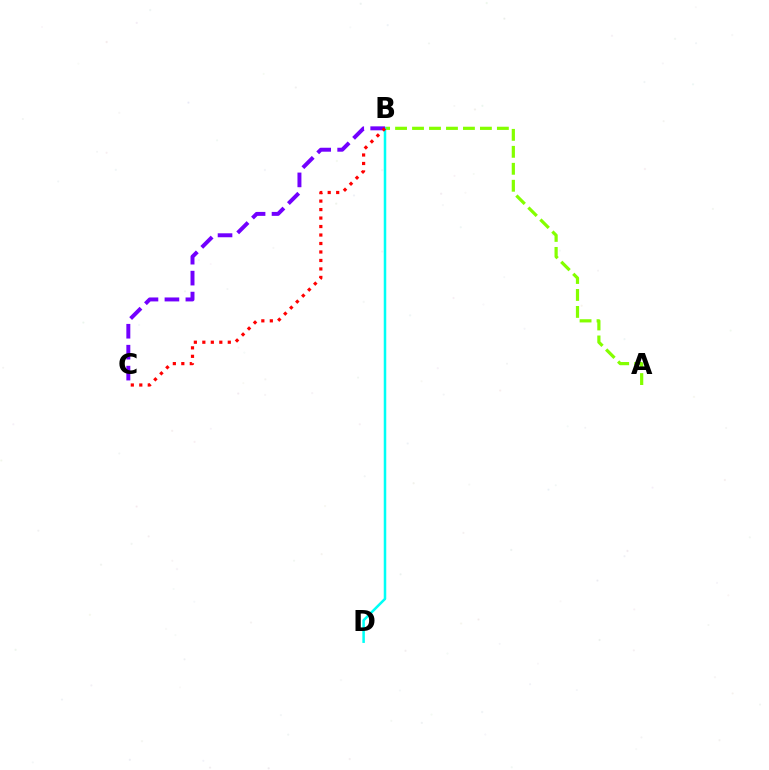{('A', 'B'): [{'color': '#84ff00', 'line_style': 'dashed', 'thickness': 2.31}], ('B', 'D'): [{'color': '#00fff6', 'line_style': 'solid', 'thickness': 1.82}], ('B', 'C'): [{'color': '#7200ff', 'line_style': 'dashed', 'thickness': 2.85}, {'color': '#ff0000', 'line_style': 'dotted', 'thickness': 2.3}]}